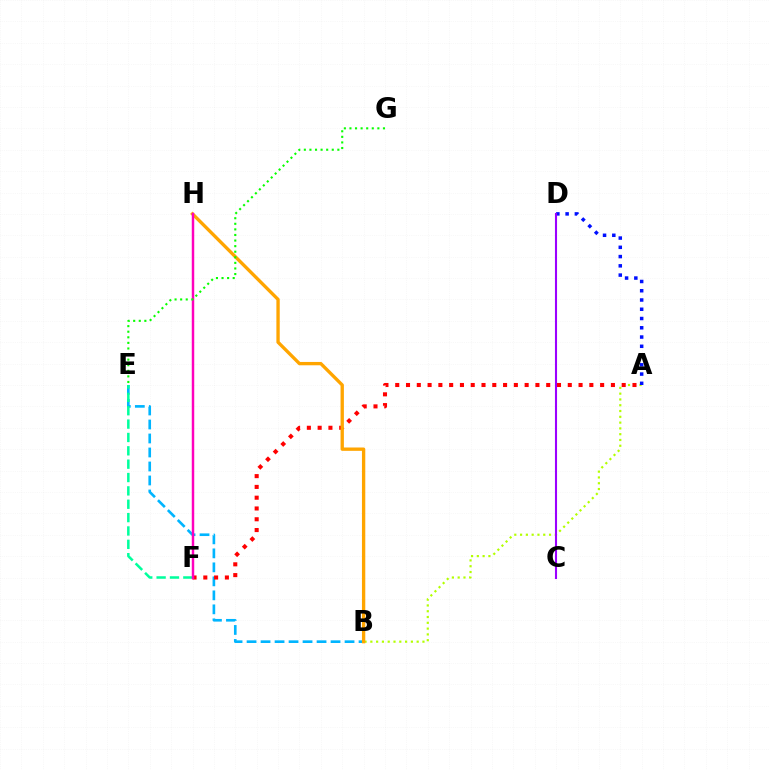{('B', 'E'): [{'color': '#00b5ff', 'line_style': 'dashed', 'thickness': 1.9}], ('A', 'B'): [{'color': '#b3ff00', 'line_style': 'dotted', 'thickness': 1.57}], ('A', 'F'): [{'color': '#ff0000', 'line_style': 'dotted', 'thickness': 2.93}], ('A', 'D'): [{'color': '#0010ff', 'line_style': 'dotted', 'thickness': 2.52}], ('B', 'H'): [{'color': '#ffa500', 'line_style': 'solid', 'thickness': 2.4}], ('E', 'F'): [{'color': '#00ff9d', 'line_style': 'dashed', 'thickness': 1.81}], ('F', 'H'): [{'color': '#ff00bd', 'line_style': 'solid', 'thickness': 1.77}], ('C', 'D'): [{'color': '#9b00ff', 'line_style': 'solid', 'thickness': 1.51}], ('E', 'G'): [{'color': '#08ff00', 'line_style': 'dotted', 'thickness': 1.52}]}